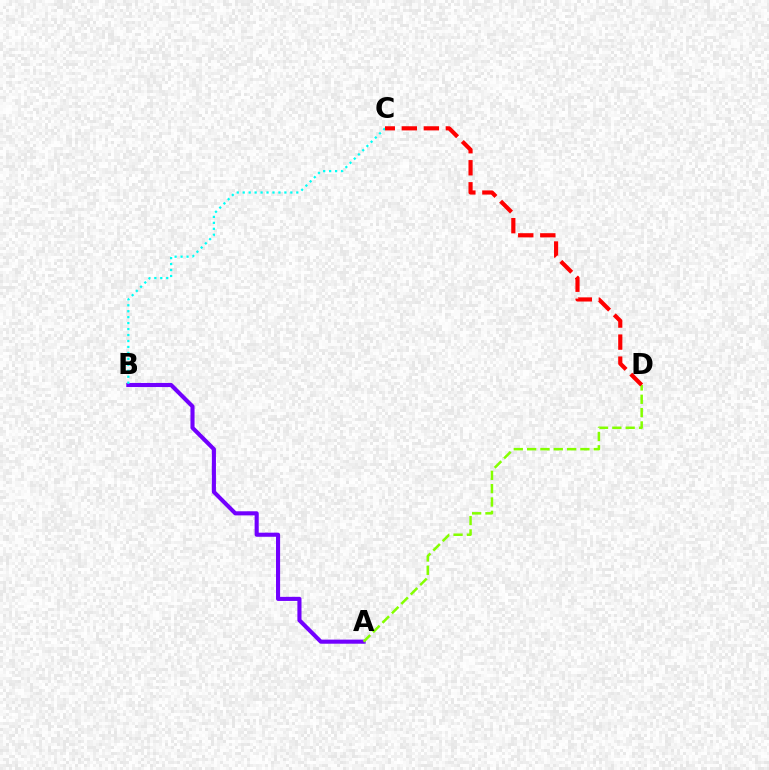{('A', 'B'): [{'color': '#7200ff', 'line_style': 'solid', 'thickness': 2.95}], ('B', 'C'): [{'color': '#00fff6', 'line_style': 'dotted', 'thickness': 1.62}], ('A', 'D'): [{'color': '#84ff00', 'line_style': 'dashed', 'thickness': 1.81}], ('C', 'D'): [{'color': '#ff0000', 'line_style': 'dashed', 'thickness': 2.99}]}